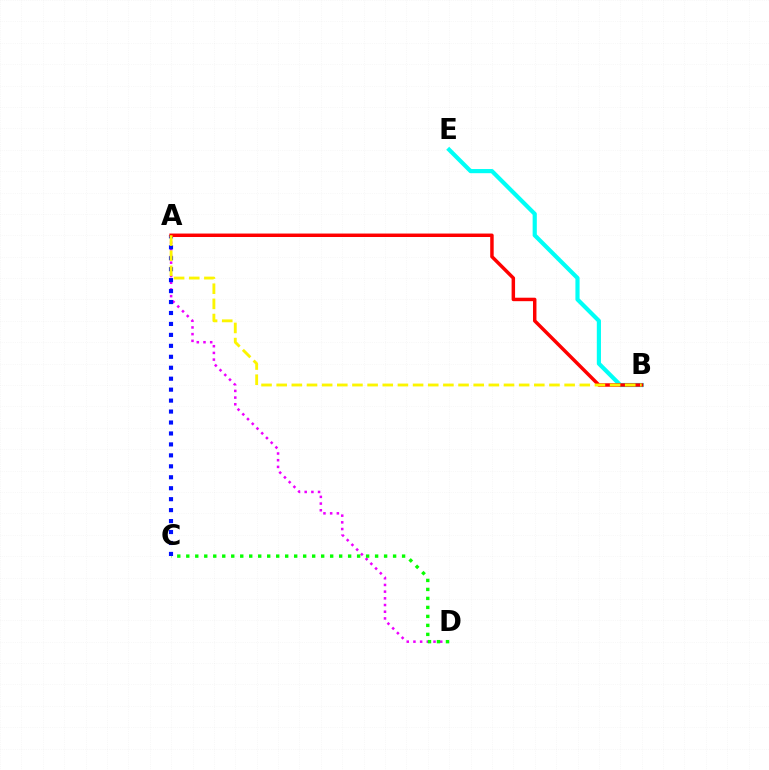{('A', 'D'): [{'color': '#ee00ff', 'line_style': 'dotted', 'thickness': 1.82}], ('C', 'D'): [{'color': '#08ff00', 'line_style': 'dotted', 'thickness': 2.44}], ('A', 'C'): [{'color': '#0010ff', 'line_style': 'dotted', 'thickness': 2.98}], ('B', 'E'): [{'color': '#00fff6', 'line_style': 'solid', 'thickness': 3.0}], ('A', 'B'): [{'color': '#ff0000', 'line_style': 'solid', 'thickness': 2.5}, {'color': '#fcf500', 'line_style': 'dashed', 'thickness': 2.06}]}